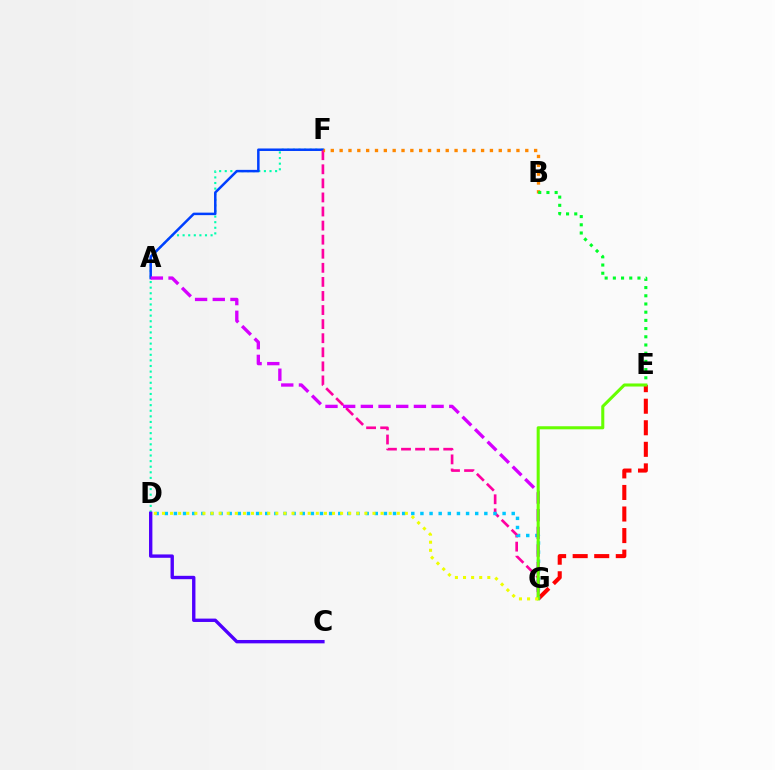{('D', 'F'): [{'color': '#00ffaf', 'line_style': 'dotted', 'thickness': 1.52}], ('C', 'D'): [{'color': '#4f00ff', 'line_style': 'solid', 'thickness': 2.43}], ('A', 'F'): [{'color': '#003fff', 'line_style': 'solid', 'thickness': 1.8}], ('F', 'G'): [{'color': '#ff00a0', 'line_style': 'dashed', 'thickness': 1.91}], ('E', 'G'): [{'color': '#ff0000', 'line_style': 'dashed', 'thickness': 2.93}, {'color': '#66ff00', 'line_style': 'solid', 'thickness': 2.2}], ('B', 'F'): [{'color': '#ff8800', 'line_style': 'dotted', 'thickness': 2.4}], ('D', 'G'): [{'color': '#00c7ff', 'line_style': 'dotted', 'thickness': 2.48}, {'color': '#eeff00', 'line_style': 'dotted', 'thickness': 2.2}], ('B', 'E'): [{'color': '#00ff27', 'line_style': 'dotted', 'thickness': 2.23}], ('A', 'G'): [{'color': '#d600ff', 'line_style': 'dashed', 'thickness': 2.4}]}